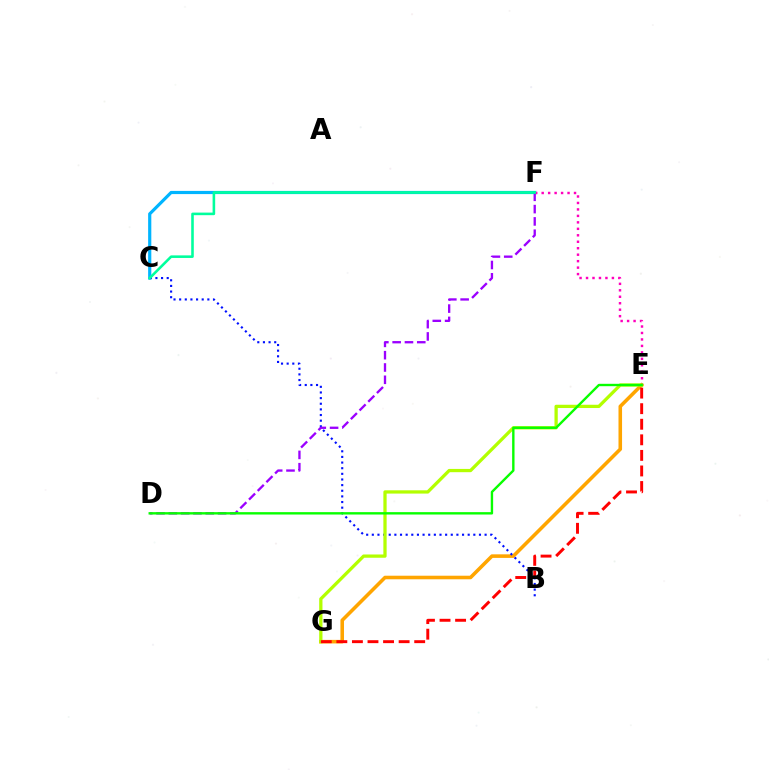{('E', 'G'): [{'color': '#ffa500', 'line_style': 'solid', 'thickness': 2.57}, {'color': '#b3ff00', 'line_style': 'solid', 'thickness': 2.35}, {'color': '#ff0000', 'line_style': 'dashed', 'thickness': 2.12}], ('C', 'F'): [{'color': '#00b5ff', 'line_style': 'solid', 'thickness': 2.29}, {'color': '#00ff9d', 'line_style': 'solid', 'thickness': 1.86}], ('E', 'F'): [{'color': '#ff00bd', 'line_style': 'dotted', 'thickness': 1.76}], ('B', 'C'): [{'color': '#0010ff', 'line_style': 'dotted', 'thickness': 1.53}], ('D', 'F'): [{'color': '#9b00ff', 'line_style': 'dashed', 'thickness': 1.67}], ('D', 'E'): [{'color': '#08ff00', 'line_style': 'solid', 'thickness': 1.72}]}